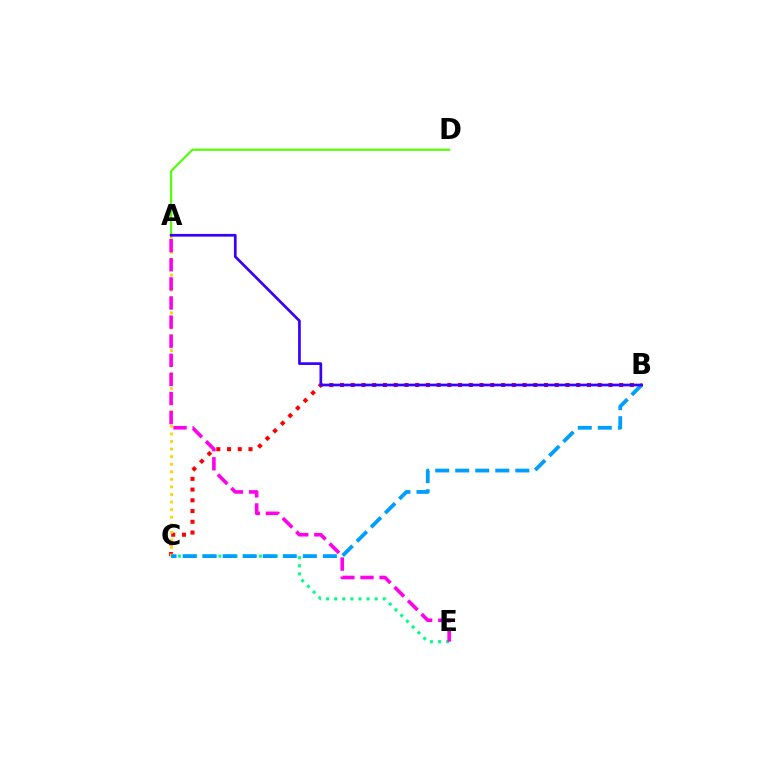{('C', 'E'): [{'color': '#00ff86', 'line_style': 'dotted', 'thickness': 2.2}], ('B', 'C'): [{'color': '#ff0000', 'line_style': 'dotted', 'thickness': 2.92}, {'color': '#009eff', 'line_style': 'dashed', 'thickness': 2.72}], ('A', 'D'): [{'color': '#4fff00', 'line_style': 'solid', 'thickness': 1.55}], ('A', 'C'): [{'color': '#ffd500', 'line_style': 'dotted', 'thickness': 2.06}], ('A', 'E'): [{'color': '#ff00ed', 'line_style': 'dashed', 'thickness': 2.6}], ('A', 'B'): [{'color': '#3700ff', 'line_style': 'solid', 'thickness': 1.94}]}